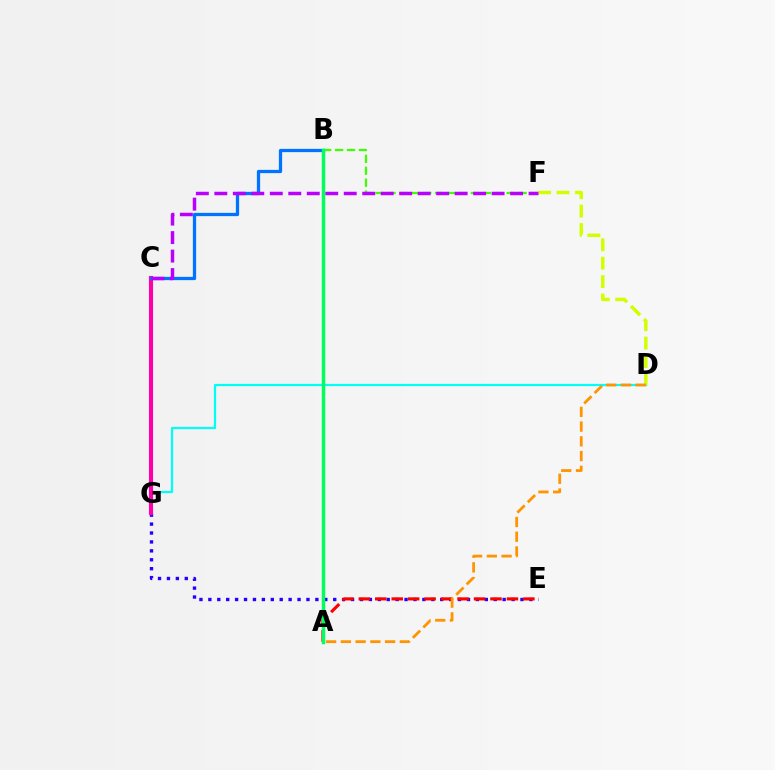{('D', 'G'): [{'color': '#00fff6', 'line_style': 'solid', 'thickness': 1.61}], ('E', 'G'): [{'color': '#2500ff', 'line_style': 'dotted', 'thickness': 2.42}], ('C', 'G'): [{'color': '#ff00ac', 'line_style': 'solid', 'thickness': 2.95}], ('B', 'C'): [{'color': '#0074ff', 'line_style': 'solid', 'thickness': 2.35}], ('D', 'F'): [{'color': '#d1ff00', 'line_style': 'dashed', 'thickness': 2.5}], ('A', 'E'): [{'color': '#ff0000', 'line_style': 'dashed', 'thickness': 2.24}], ('B', 'F'): [{'color': '#3dff00', 'line_style': 'dashed', 'thickness': 1.62}], ('C', 'F'): [{'color': '#b900ff', 'line_style': 'dashed', 'thickness': 2.51}], ('A', 'B'): [{'color': '#00ff5c', 'line_style': 'solid', 'thickness': 2.49}], ('A', 'D'): [{'color': '#ff9400', 'line_style': 'dashed', 'thickness': 2.0}]}